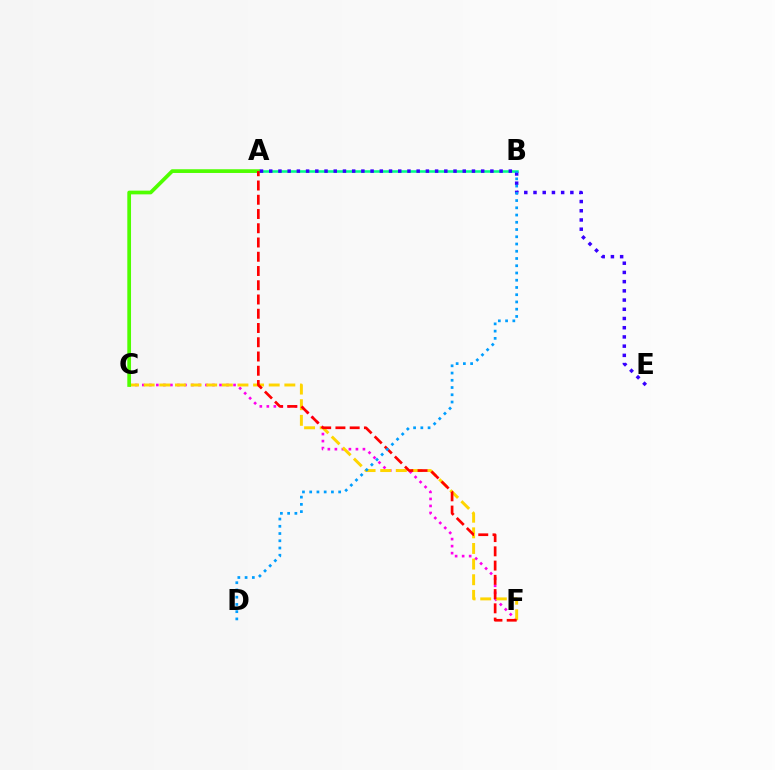{('A', 'B'): [{'color': '#00ff86', 'line_style': 'solid', 'thickness': 1.84}], ('C', 'F'): [{'color': '#ff00ed', 'line_style': 'dotted', 'thickness': 1.91}, {'color': '#ffd500', 'line_style': 'dashed', 'thickness': 2.12}], ('A', 'C'): [{'color': '#4fff00', 'line_style': 'solid', 'thickness': 2.68}], ('A', 'F'): [{'color': '#ff0000', 'line_style': 'dashed', 'thickness': 1.94}], ('A', 'E'): [{'color': '#3700ff', 'line_style': 'dotted', 'thickness': 2.5}], ('B', 'D'): [{'color': '#009eff', 'line_style': 'dotted', 'thickness': 1.97}]}